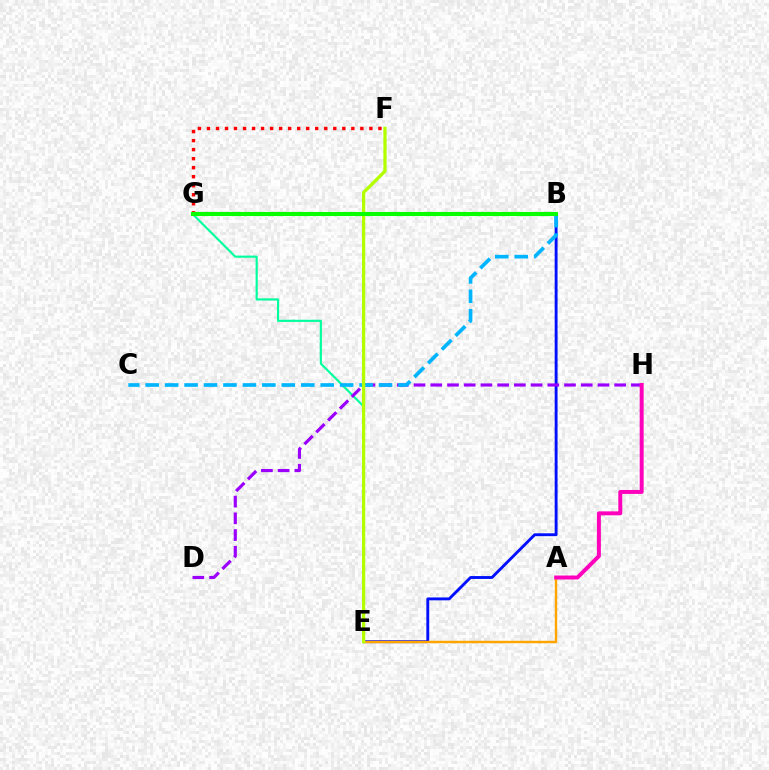{('B', 'E'): [{'color': '#0010ff', 'line_style': 'solid', 'thickness': 2.08}], ('E', 'G'): [{'color': '#00ff9d', 'line_style': 'solid', 'thickness': 1.54}], ('A', 'E'): [{'color': '#ffa500', 'line_style': 'solid', 'thickness': 1.76}], ('D', 'H'): [{'color': '#9b00ff', 'line_style': 'dashed', 'thickness': 2.27}], ('A', 'H'): [{'color': '#ff00bd', 'line_style': 'solid', 'thickness': 2.85}], ('B', 'C'): [{'color': '#00b5ff', 'line_style': 'dashed', 'thickness': 2.64}], ('F', 'G'): [{'color': '#ff0000', 'line_style': 'dotted', 'thickness': 2.45}], ('E', 'F'): [{'color': '#b3ff00', 'line_style': 'solid', 'thickness': 2.36}], ('B', 'G'): [{'color': '#08ff00', 'line_style': 'solid', 'thickness': 2.95}]}